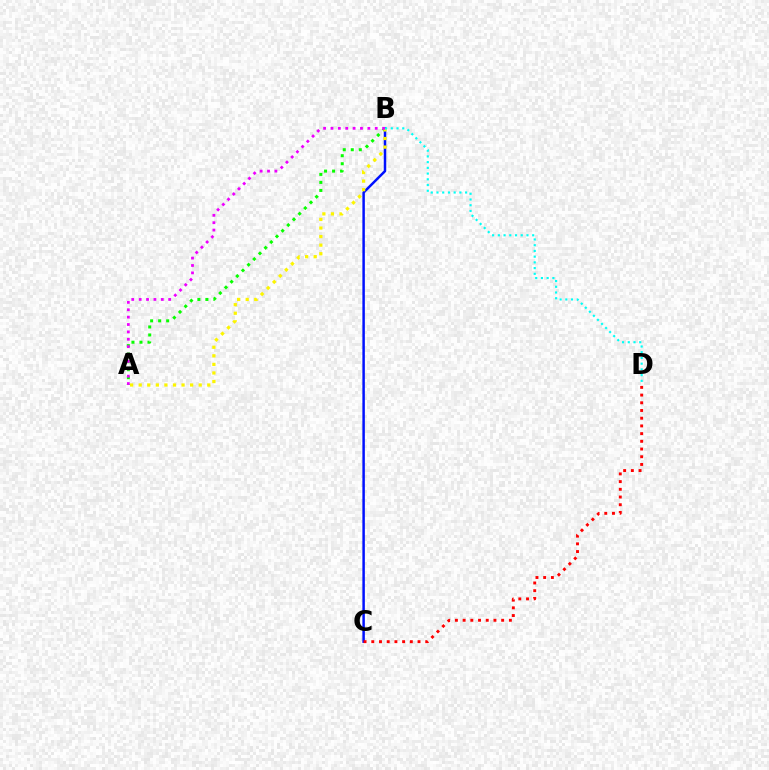{('A', 'B'): [{'color': '#08ff00', 'line_style': 'dotted', 'thickness': 2.18}, {'color': '#fcf500', 'line_style': 'dotted', 'thickness': 2.33}, {'color': '#ee00ff', 'line_style': 'dotted', 'thickness': 2.0}], ('B', 'C'): [{'color': '#0010ff', 'line_style': 'solid', 'thickness': 1.79}], ('C', 'D'): [{'color': '#ff0000', 'line_style': 'dotted', 'thickness': 2.09}], ('B', 'D'): [{'color': '#00fff6', 'line_style': 'dotted', 'thickness': 1.56}]}